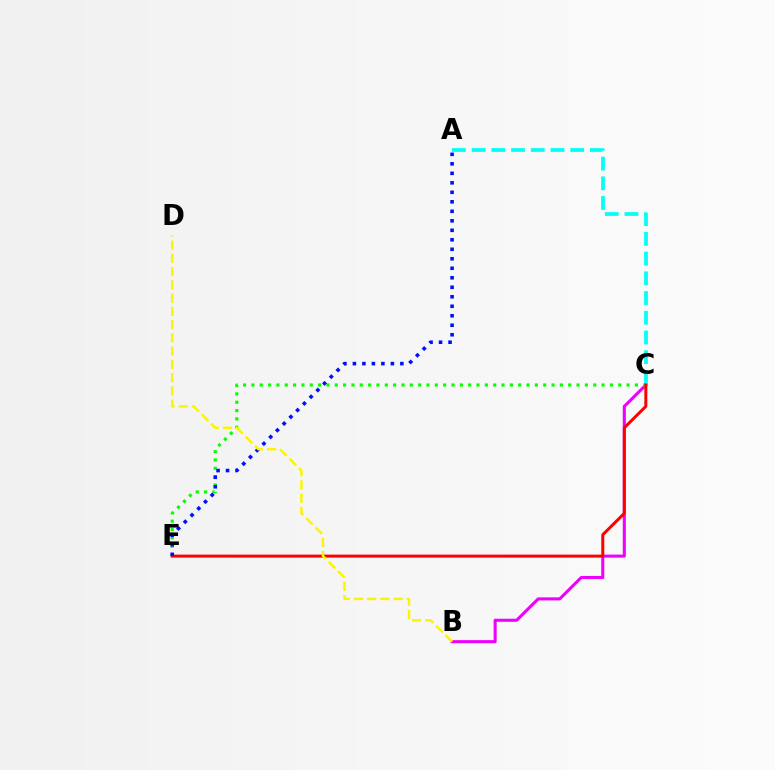{('B', 'C'): [{'color': '#ee00ff', 'line_style': 'solid', 'thickness': 2.2}], ('A', 'C'): [{'color': '#00fff6', 'line_style': 'dashed', 'thickness': 2.68}], ('C', 'E'): [{'color': '#08ff00', 'line_style': 'dotted', 'thickness': 2.27}, {'color': '#ff0000', 'line_style': 'solid', 'thickness': 2.16}], ('A', 'E'): [{'color': '#0010ff', 'line_style': 'dotted', 'thickness': 2.58}], ('B', 'D'): [{'color': '#fcf500', 'line_style': 'dashed', 'thickness': 1.8}]}